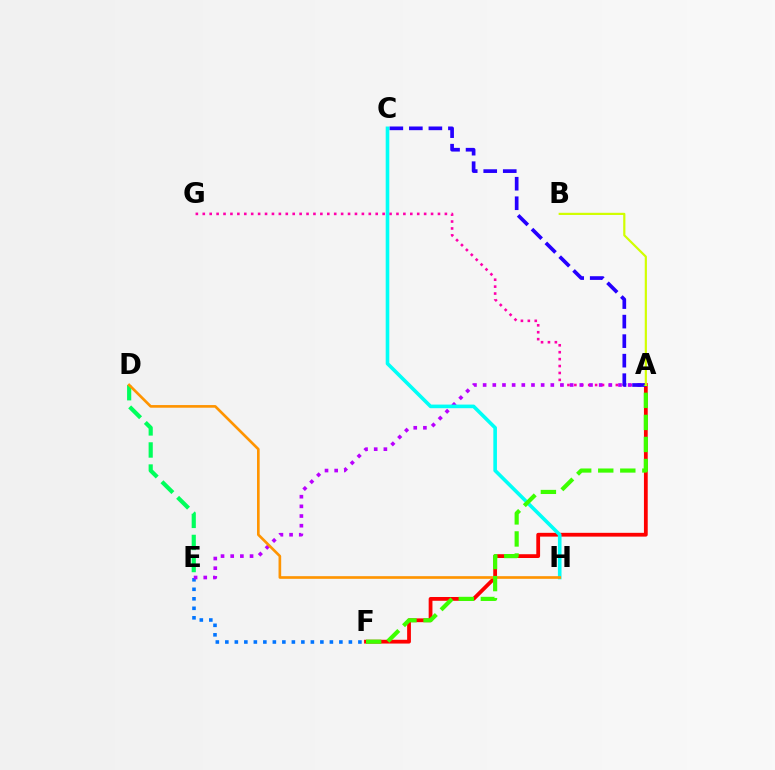{('A', 'G'): [{'color': '#ff00ac', 'line_style': 'dotted', 'thickness': 1.88}], ('A', 'F'): [{'color': '#ff0000', 'line_style': 'solid', 'thickness': 2.72}, {'color': '#3dff00', 'line_style': 'dashed', 'thickness': 3.0}], ('E', 'F'): [{'color': '#0074ff', 'line_style': 'dotted', 'thickness': 2.58}], ('A', 'E'): [{'color': '#b900ff', 'line_style': 'dotted', 'thickness': 2.63}], ('A', 'C'): [{'color': '#2500ff', 'line_style': 'dashed', 'thickness': 2.65}], ('C', 'H'): [{'color': '#00fff6', 'line_style': 'solid', 'thickness': 2.6}], ('D', 'E'): [{'color': '#00ff5c', 'line_style': 'dashed', 'thickness': 3.0}], ('D', 'H'): [{'color': '#ff9400', 'line_style': 'solid', 'thickness': 1.91}], ('A', 'B'): [{'color': '#d1ff00', 'line_style': 'solid', 'thickness': 1.58}]}